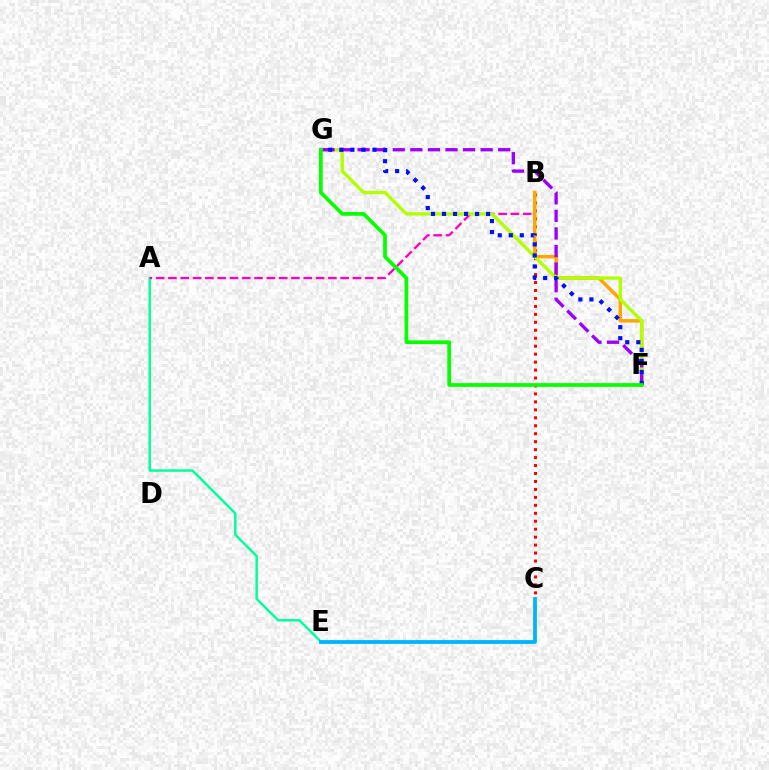{('B', 'C'): [{'color': '#ff0000', 'line_style': 'dotted', 'thickness': 2.16}], ('A', 'E'): [{'color': '#00ff9d', 'line_style': 'solid', 'thickness': 1.77}], ('A', 'B'): [{'color': '#ff00bd', 'line_style': 'dashed', 'thickness': 1.67}], ('B', 'F'): [{'color': '#ffa500', 'line_style': 'solid', 'thickness': 2.5}], ('C', 'E'): [{'color': '#00b5ff', 'line_style': 'solid', 'thickness': 2.73}], ('F', 'G'): [{'color': '#b3ff00', 'line_style': 'solid', 'thickness': 2.42}, {'color': '#9b00ff', 'line_style': 'dashed', 'thickness': 2.39}, {'color': '#0010ff', 'line_style': 'dotted', 'thickness': 2.99}, {'color': '#08ff00', 'line_style': 'solid', 'thickness': 2.68}]}